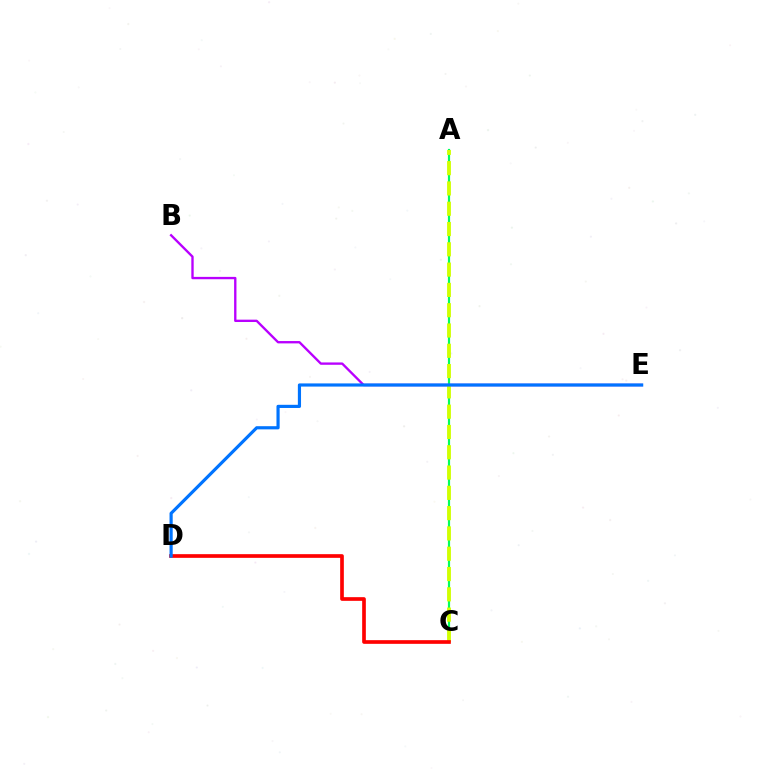{('A', 'C'): [{'color': '#00ff5c', 'line_style': 'solid', 'thickness': 1.58}, {'color': '#d1ff00', 'line_style': 'dashed', 'thickness': 2.76}], ('B', 'E'): [{'color': '#b900ff', 'line_style': 'solid', 'thickness': 1.69}], ('C', 'D'): [{'color': '#ff0000', 'line_style': 'solid', 'thickness': 2.65}], ('D', 'E'): [{'color': '#0074ff', 'line_style': 'solid', 'thickness': 2.28}]}